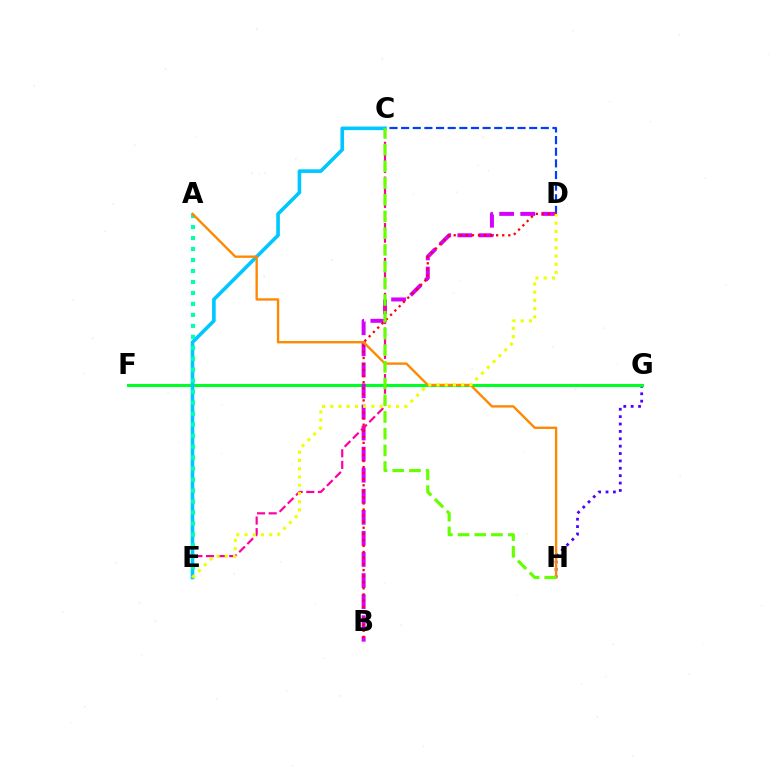{('G', 'H'): [{'color': '#4f00ff', 'line_style': 'dotted', 'thickness': 2.0}], ('C', 'D'): [{'color': '#003fff', 'line_style': 'dashed', 'thickness': 1.58}], ('F', 'G'): [{'color': '#00ff27', 'line_style': 'solid', 'thickness': 2.21}], ('B', 'D'): [{'color': '#d600ff', 'line_style': 'dashed', 'thickness': 2.86}, {'color': '#ff0000', 'line_style': 'dotted', 'thickness': 1.65}], ('C', 'E'): [{'color': '#ff00a0', 'line_style': 'dashed', 'thickness': 1.58}, {'color': '#00c7ff', 'line_style': 'solid', 'thickness': 2.6}], ('A', 'E'): [{'color': '#00ffaf', 'line_style': 'dotted', 'thickness': 2.98}], ('A', 'H'): [{'color': '#ff8800', 'line_style': 'solid', 'thickness': 1.7}], ('C', 'H'): [{'color': '#66ff00', 'line_style': 'dashed', 'thickness': 2.27}], ('D', 'E'): [{'color': '#eeff00', 'line_style': 'dotted', 'thickness': 2.23}]}